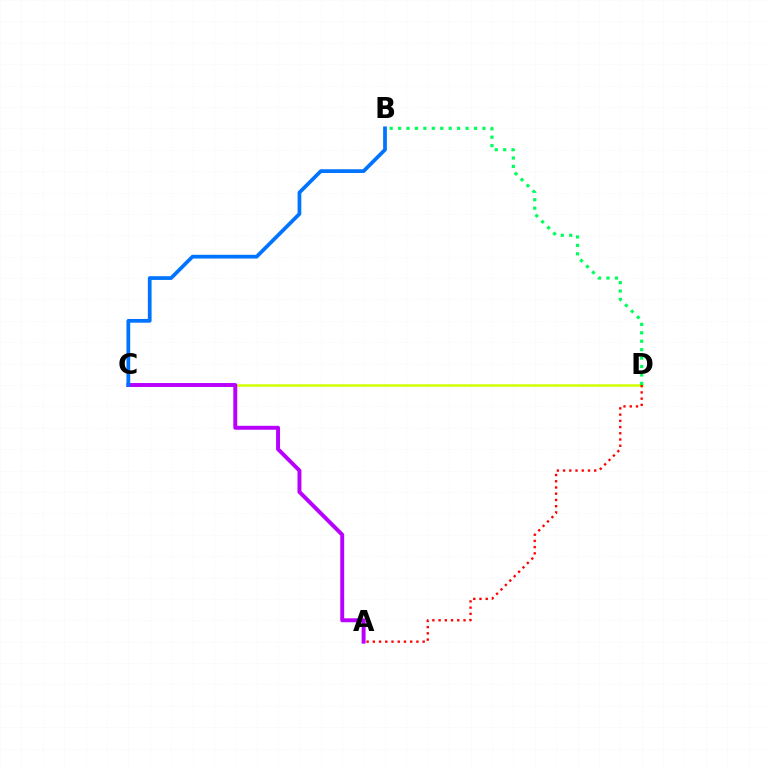{('C', 'D'): [{'color': '#d1ff00', 'line_style': 'solid', 'thickness': 1.8}], ('A', 'C'): [{'color': '#b900ff', 'line_style': 'solid', 'thickness': 2.83}], ('A', 'D'): [{'color': '#ff0000', 'line_style': 'dotted', 'thickness': 1.69}], ('B', 'D'): [{'color': '#00ff5c', 'line_style': 'dotted', 'thickness': 2.29}], ('B', 'C'): [{'color': '#0074ff', 'line_style': 'solid', 'thickness': 2.69}]}